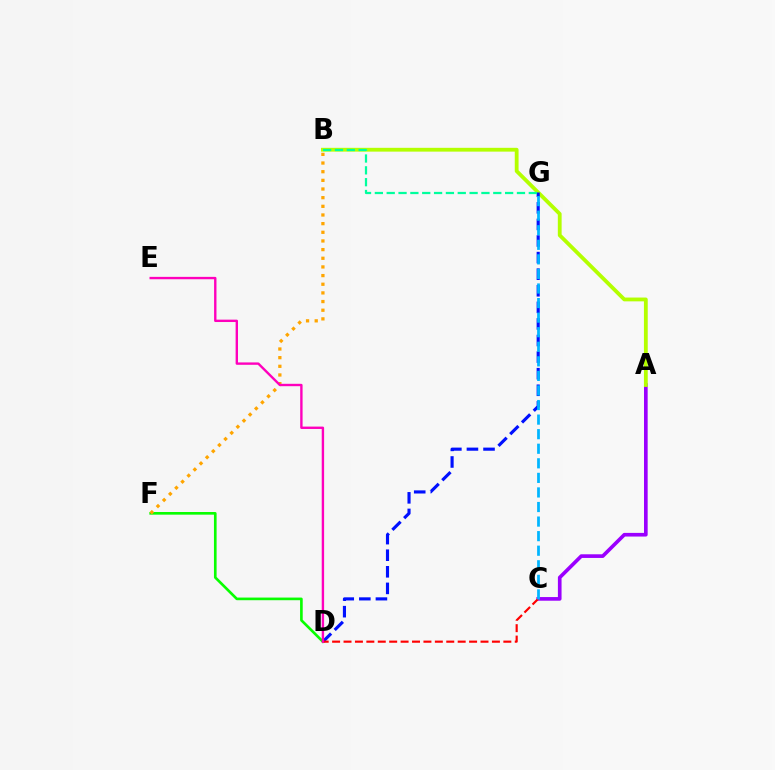{('D', 'F'): [{'color': '#08ff00', 'line_style': 'solid', 'thickness': 1.91}], ('A', 'C'): [{'color': '#9b00ff', 'line_style': 'solid', 'thickness': 2.63}], ('A', 'B'): [{'color': '#b3ff00', 'line_style': 'solid', 'thickness': 2.74}], ('B', 'F'): [{'color': '#ffa500', 'line_style': 'dotted', 'thickness': 2.35}], ('D', 'G'): [{'color': '#0010ff', 'line_style': 'dashed', 'thickness': 2.25}], ('C', 'D'): [{'color': '#ff0000', 'line_style': 'dashed', 'thickness': 1.55}], ('B', 'G'): [{'color': '#00ff9d', 'line_style': 'dashed', 'thickness': 1.61}], ('C', 'G'): [{'color': '#00b5ff', 'line_style': 'dashed', 'thickness': 1.98}], ('D', 'E'): [{'color': '#ff00bd', 'line_style': 'solid', 'thickness': 1.71}]}